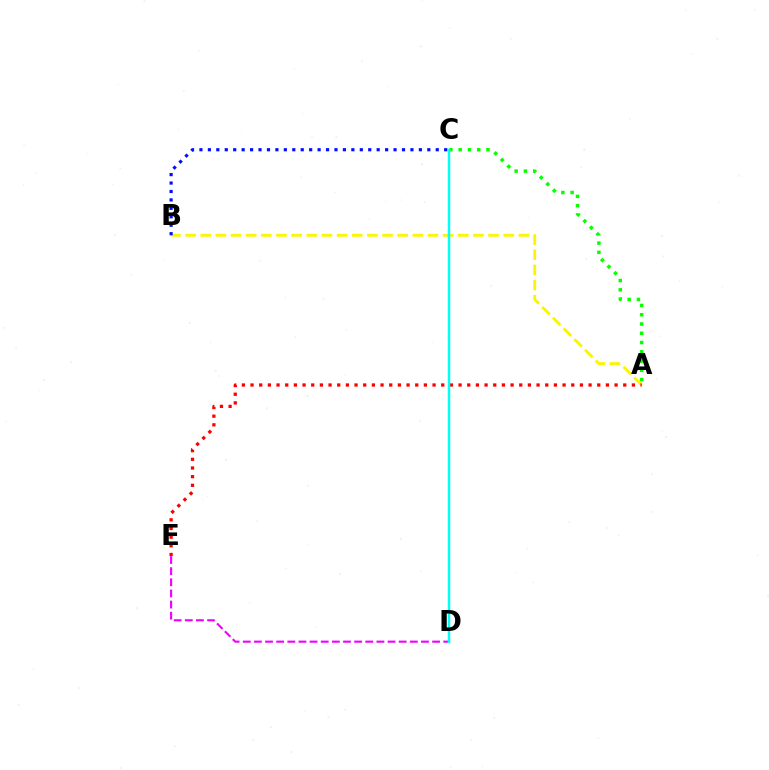{('A', 'B'): [{'color': '#fcf500', 'line_style': 'dashed', 'thickness': 2.06}], ('A', 'C'): [{'color': '#08ff00', 'line_style': 'dotted', 'thickness': 2.52}], ('A', 'E'): [{'color': '#ff0000', 'line_style': 'dotted', 'thickness': 2.35}], ('D', 'E'): [{'color': '#ee00ff', 'line_style': 'dashed', 'thickness': 1.51}], ('C', 'D'): [{'color': '#00fff6', 'line_style': 'solid', 'thickness': 1.79}], ('B', 'C'): [{'color': '#0010ff', 'line_style': 'dotted', 'thickness': 2.29}]}